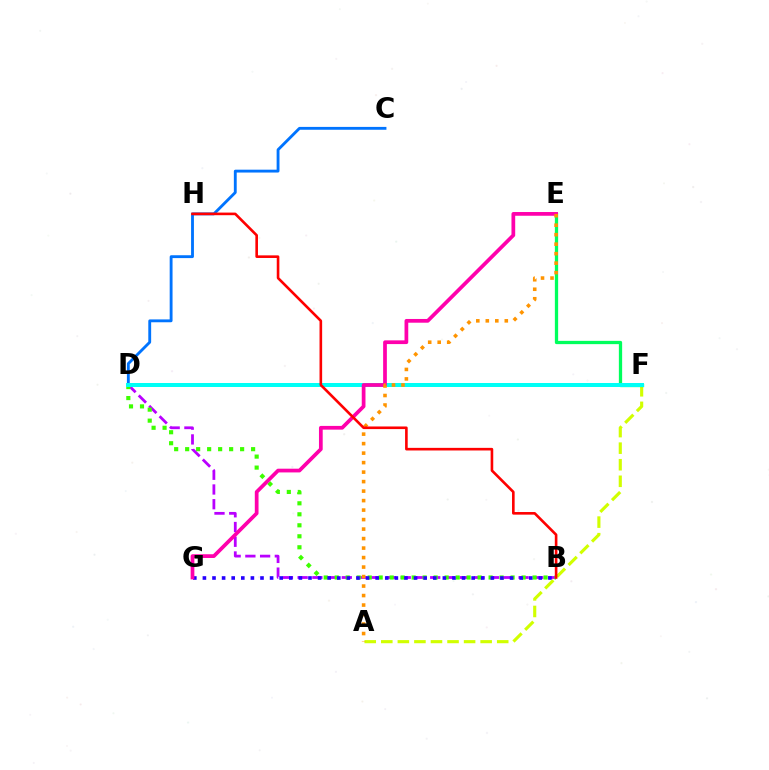{('A', 'F'): [{'color': '#d1ff00', 'line_style': 'dashed', 'thickness': 2.25}], ('E', 'F'): [{'color': '#00ff5c', 'line_style': 'solid', 'thickness': 2.36}], ('B', 'D'): [{'color': '#b900ff', 'line_style': 'dashed', 'thickness': 2.0}, {'color': '#3dff00', 'line_style': 'dotted', 'thickness': 2.99}], ('C', 'D'): [{'color': '#0074ff', 'line_style': 'solid', 'thickness': 2.06}], ('B', 'G'): [{'color': '#2500ff', 'line_style': 'dotted', 'thickness': 2.61}], ('D', 'F'): [{'color': '#00fff6', 'line_style': 'solid', 'thickness': 2.87}], ('E', 'G'): [{'color': '#ff00ac', 'line_style': 'solid', 'thickness': 2.69}], ('A', 'E'): [{'color': '#ff9400', 'line_style': 'dotted', 'thickness': 2.58}], ('B', 'H'): [{'color': '#ff0000', 'line_style': 'solid', 'thickness': 1.88}]}